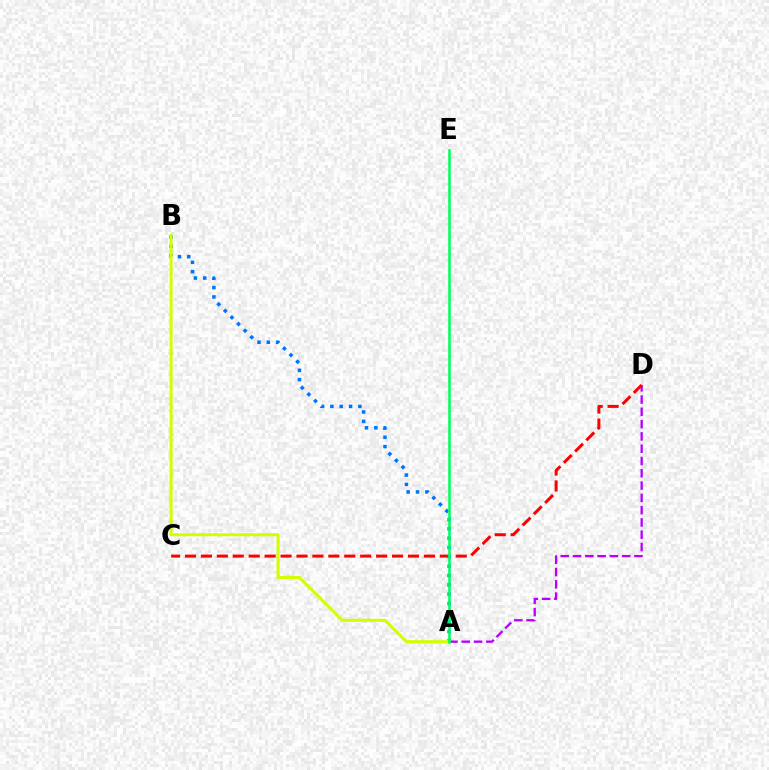{('A', 'D'): [{'color': '#b900ff', 'line_style': 'dashed', 'thickness': 1.67}], ('C', 'D'): [{'color': '#ff0000', 'line_style': 'dashed', 'thickness': 2.16}], ('A', 'B'): [{'color': '#0074ff', 'line_style': 'dotted', 'thickness': 2.54}, {'color': '#d1ff00', 'line_style': 'solid', 'thickness': 2.19}], ('A', 'E'): [{'color': '#00ff5c', 'line_style': 'solid', 'thickness': 1.85}]}